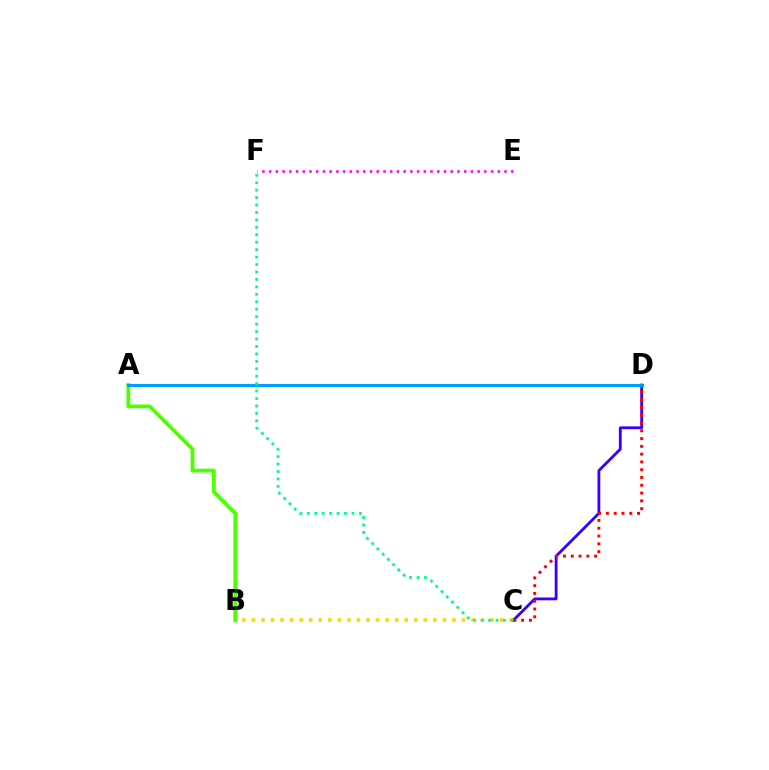{('B', 'C'): [{'color': '#ffd500', 'line_style': 'dotted', 'thickness': 2.59}], ('C', 'D'): [{'color': '#3700ff', 'line_style': 'solid', 'thickness': 2.03}, {'color': '#ff0000', 'line_style': 'dotted', 'thickness': 2.12}], ('A', 'B'): [{'color': '#4fff00', 'line_style': 'solid', 'thickness': 2.73}], ('E', 'F'): [{'color': '#ff00ed', 'line_style': 'dotted', 'thickness': 1.83}], ('A', 'D'): [{'color': '#009eff', 'line_style': 'solid', 'thickness': 2.25}], ('C', 'F'): [{'color': '#00ff86', 'line_style': 'dotted', 'thickness': 2.02}]}